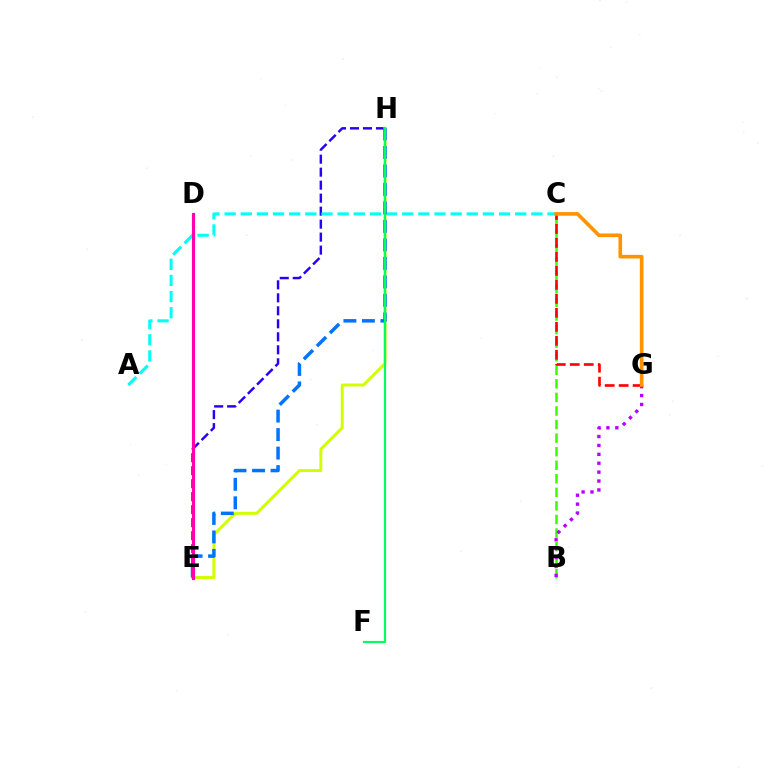{('B', 'C'): [{'color': '#3dff00', 'line_style': 'dashed', 'thickness': 1.84}], ('E', 'H'): [{'color': '#2500ff', 'line_style': 'dashed', 'thickness': 1.76}, {'color': '#d1ff00', 'line_style': 'solid', 'thickness': 2.14}, {'color': '#0074ff', 'line_style': 'dashed', 'thickness': 2.51}], ('A', 'C'): [{'color': '#00fff6', 'line_style': 'dashed', 'thickness': 2.19}], ('D', 'E'): [{'color': '#ff00ac', 'line_style': 'solid', 'thickness': 2.25}], ('C', 'G'): [{'color': '#ff0000', 'line_style': 'dashed', 'thickness': 1.9}, {'color': '#ff9400', 'line_style': 'solid', 'thickness': 2.61}], ('B', 'G'): [{'color': '#b900ff', 'line_style': 'dotted', 'thickness': 2.42}], ('F', 'H'): [{'color': '#00ff5c', 'line_style': 'solid', 'thickness': 1.58}]}